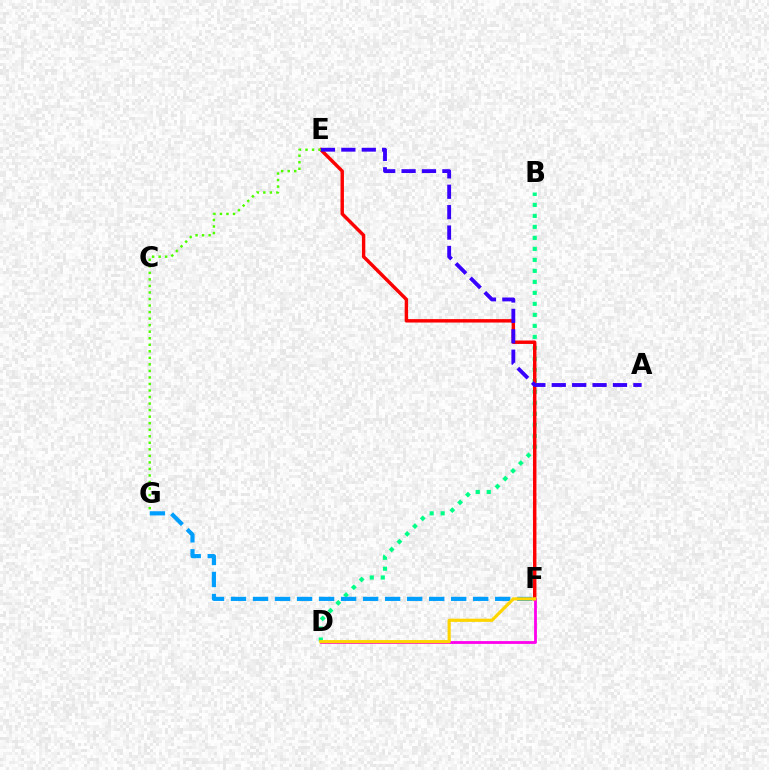{('B', 'D'): [{'color': '#00ff86', 'line_style': 'dotted', 'thickness': 2.99}], ('E', 'F'): [{'color': '#ff0000', 'line_style': 'solid', 'thickness': 2.47}], ('F', 'G'): [{'color': '#009eff', 'line_style': 'dashed', 'thickness': 2.99}], ('A', 'E'): [{'color': '#3700ff', 'line_style': 'dashed', 'thickness': 2.77}], ('E', 'G'): [{'color': '#4fff00', 'line_style': 'dotted', 'thickness': 1.78}], ('D', 'F'): [{'color': '#ff00ed', 'line_style': 'solid', 'thickness': 2.02}, {'color': '#ffd500', 'line_style': 'solid', 'thickness': 2.3}]}